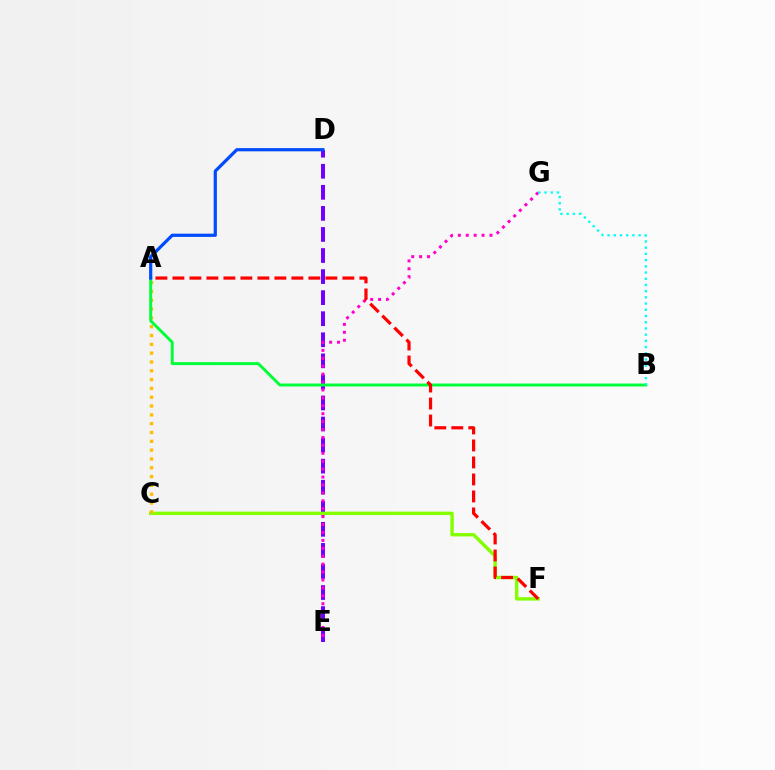{('D', 'E'): [{'color': '#7200ff', 'line_style': 'dashed', 'thickness': 2.86}], ('C', 'F'): [{'color': '#84ff00', 'line_style': 'solid', 'thickness': 2.44}], ('E', 'G'): [{'color': '#ff00cf', 'line_style': 'dotted', 'thickness': 2.15}], ('A', 'C'): [{'color': '#ffbd00', 'line_style': 'dotted', 'thickness': 2.4}], ('A', 'B'): [{'color': '#00ff39', 'line_style': 'solid', 'thickness': 2.11}], ('B', 'G'): [{'color': '#00fff6', 'line_style': 'dotted', 'thickness': 1.69}], ('A', 'D'): [{'color': '#004bff', 'line_style': 'solid', 'thickness': 2.32}], ('A', 'F'): [{'color': '#ff0000', 'line_style': 'dashed', 'thickness': 2.31}]}